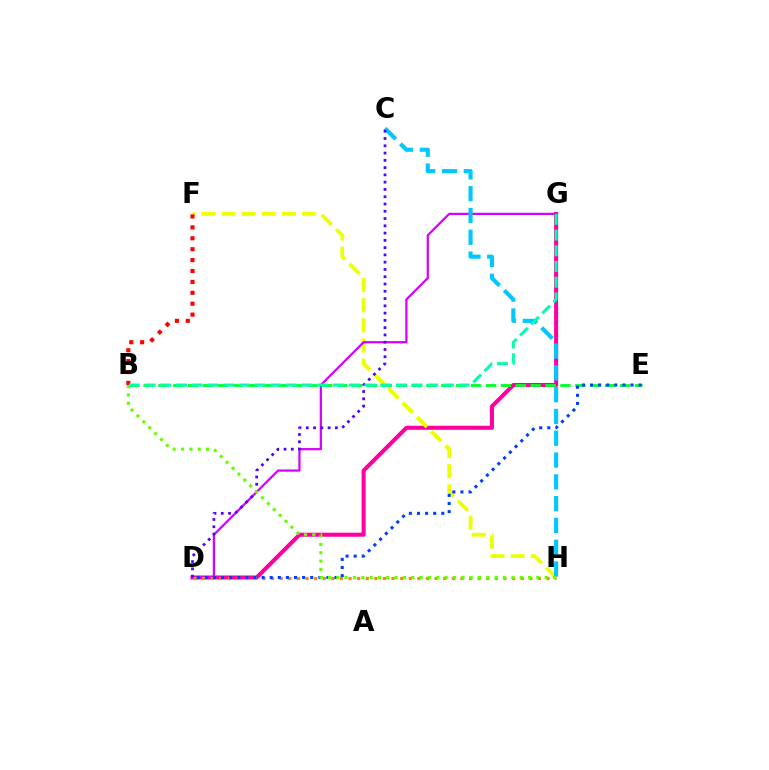{('D', 'G'): [{'color': '#ff00a0', 'line_style': 'solid', 'thickness': 2.91}, {'color': '#d600ff', 'line_style': 'solid', 'thickness': 1.61}], ('B', 'E'): [{'color': '#00ff27', 'line_style': 'dashed', 'thickness': 2.02}], ('F', 'H'): [{'color': '#eeff00', 'line_style': 'dashed', 'thickness': 2.74}], ('C', 'H'): [{'color': '#00c7ff', 'line_style': 'dashed', 'thickness': 2.96}], ('D', 'H'): [{'color': '#ff8800', 'line_style': 'dotted', 'thickness': 2.34}], ('D', 'E'): [{'color': '#003fff', 'line_style': 'dotted', 'thickness': 2.2}], ('C', 'D'): [{'color': '#4f00ff', 'line_style': 'dotted', 'thickness': 1.98}], ('B', 'F'): [{'color': '#ff0000', 'line_style': 'dotted', 'thickness': 2.96}], ('B', 'G'): [{'color': '#00ffaf', 'line_style': 'dashed', 'thickness': 2.13}], ('B', 'H'): [{'color': '#66ff00', 'line_style': 'dotted', 'thickness': 2.27}]}